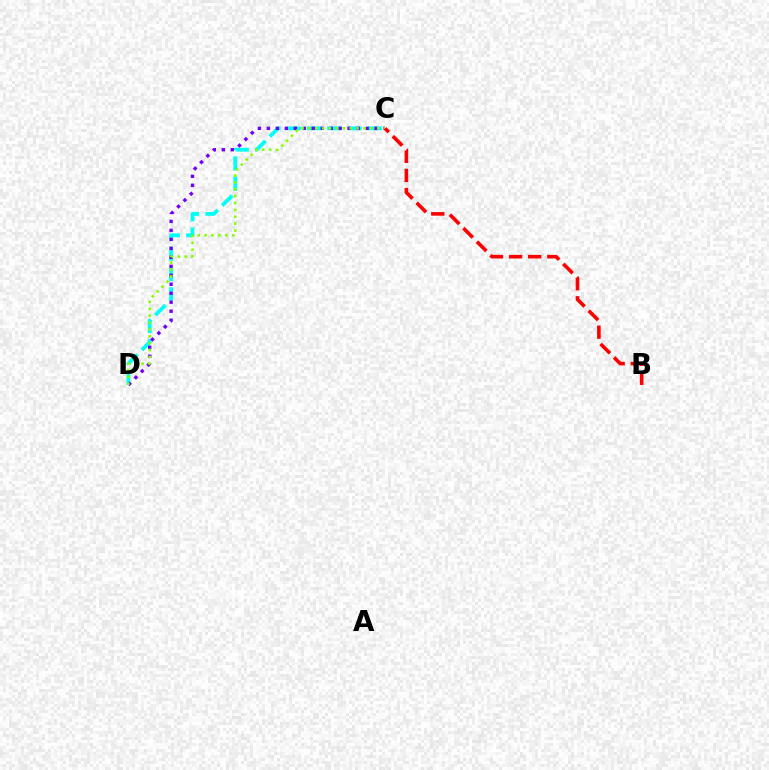{('C', 'D'): [{'color': '#00fff6', 'line_style': 'dashed', 'thickness': 2.75}, {'color': '#7200ff', 'line_style': 'dotted', 'thickness': 2.44}, {'color': '#84ff00', 'line_style': 'dotted', 'thickness': 1.87}], ('B', 'C'): [{'color': '#ff0000', 'line_style': 'dashed', 'thickness': 2.6}]}